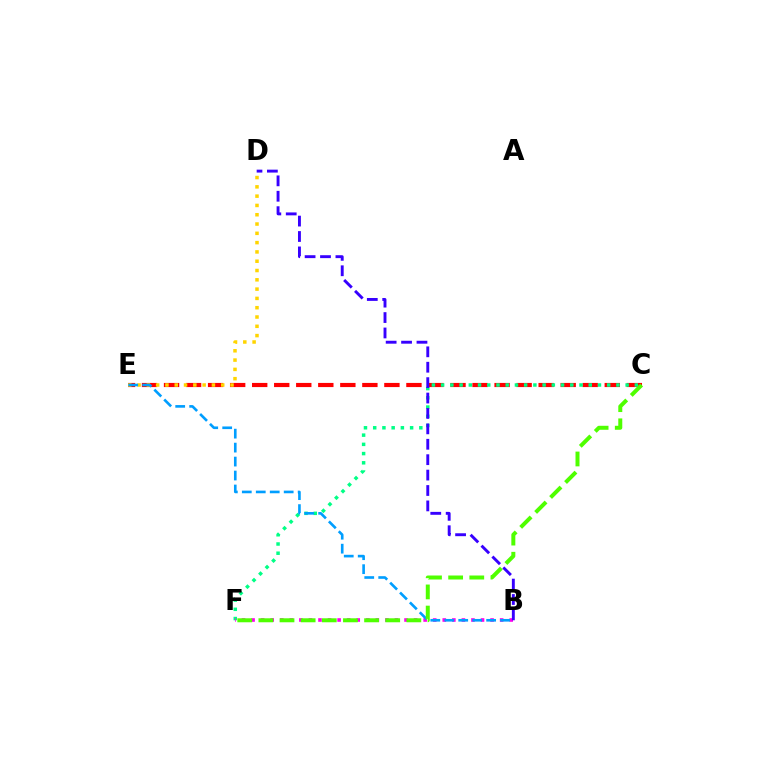{('C', 'E'): [{'color': '#ff0000', 'line_style': 'dashed', 'thickness': 2.99}], ('C', 'F'): [{'color': '#00ff86', 'line_style': 'dotted', 'thickness': 2.51}, {'color': '#4fff00', 'line_style': 'dashed', 'thickness': 2.87}], ('D', 'E'): [{'color': '#ffd500', 'line_style': 'dotted', 'thickness': 2.53}], ('B', 'F'): [{'color': '#ff00ed', 'line_style': 'dotted', 'thickness': 2.6}], ('B', 'D'): [{'color': '#3700ff', 'line_style': 'dashed', 'thickness': 2.09}], ('B', 'E'): [{'color': '#009eff', 'line_style': 'dashed', 'thickness': 1.9}]}